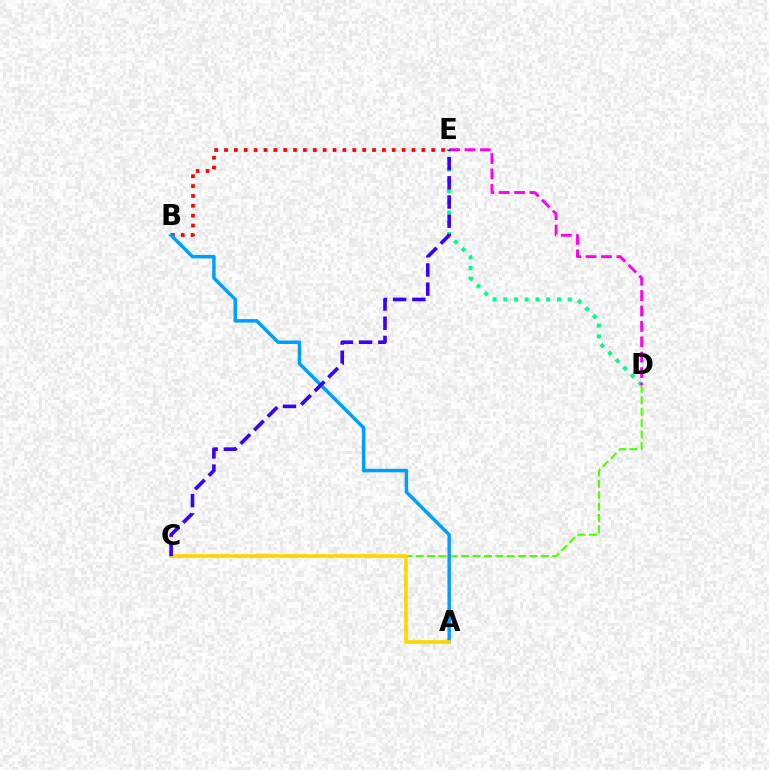{('D', 'E'): [{'color': '#00ff86', 'line_style': 'dotted', 'thickness': 2.91}, {'color': '#ff00ed', 'line_style': 'dashed', 'thickness': 2.09}], ('C', 'D'): [{'color': '#4fff00', 'line_style': 'dashed', 'thickness': 1.55}], ('B', 'E'): [{'color': '#ff0000', 'line_style': 'dotted', 'thickness': 2.68}], ('A', 'B'): [{'color': '#009eff', 'line_style': 'solid', 'thickness': 2.51}], ('A', 'C'): [{'color': '#ffd500', 'line_style': 'solid', 'thickness': 2.6}], ('C', 'E'): [{'color': '#3700ff', 'line_style': 'dashed', 'thickness': 2.61}]}